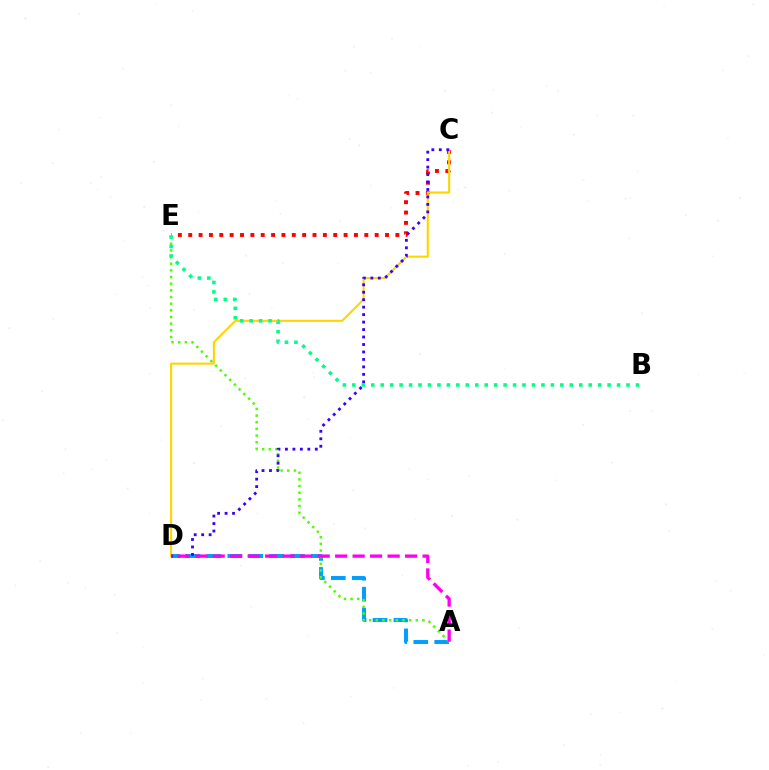{('C', 'E'): [{'color': '#ff0000', 'line_style': 'dotted', 'thickness': 2.81}], ('C', 'D'): [{'color': '#ffd500', 'line_style': 'solid', 'thickness': 1.51}, {'color': '#3700ff', 'line_style': 'dotted', 'thickness': 2.03}], ('A', 'D'): [{'color': '#009eff', 'line_style': 'dashed', 'thickness': 2.84}, {'color': '#ff00ed', 'line_style': 'dashed', 'thickness': 2.38}], ('A', 'E'): [{'color': '#4fff00', 'line_style': 'dotted', 'thickness': 1.81}], ('B', 'E'): [{'color': '#00ff86', 'line_style': 'dotted', 'thickness': 2.57}]}